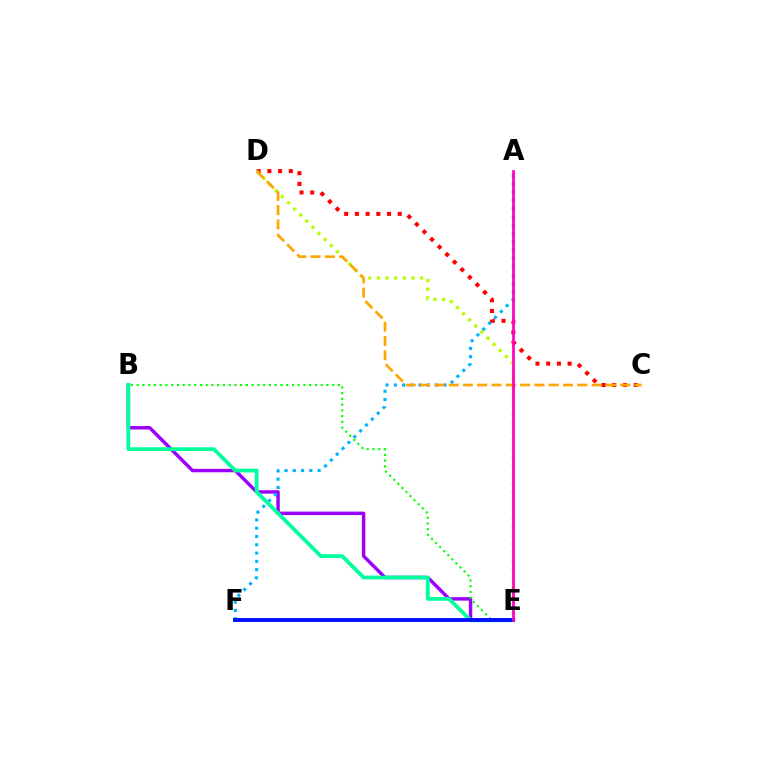{('B', 'E'): [{'color': '#9b00ff', 'line_style': 'solid', 'thickness': 2.48}, {'color': '#08ff00', 'line_style': 'dotted', 'thickness': 1.56}, {'color': '#00ff9d', 'line_style': 'solid', 'thickness': 2.73}], ('A', 'F'): [{'color': '#00b5ff', 'line_style': 'dotted', 'thickness': 2.25}], ('C', 'D'): [{'color': '#ff0000', 'line_style': 'dotted', 'thickness': 2.91}, {'color': '#ffa500', 'line_style': 'dashed', 'thickness': 1.94}], ('E', 'F'): [{'color': '#0010ff', 'line_style': 'solid', 'thickness': 2.8}], ('D', 'E'): [{'color': '#b3ff00', 'line_style': 'dotted', 'thickness': 2.35}], ('A', 'E'): [{'color': '#ff00bd', 'line_style': 'solid', 'thickness': 1.97}]}